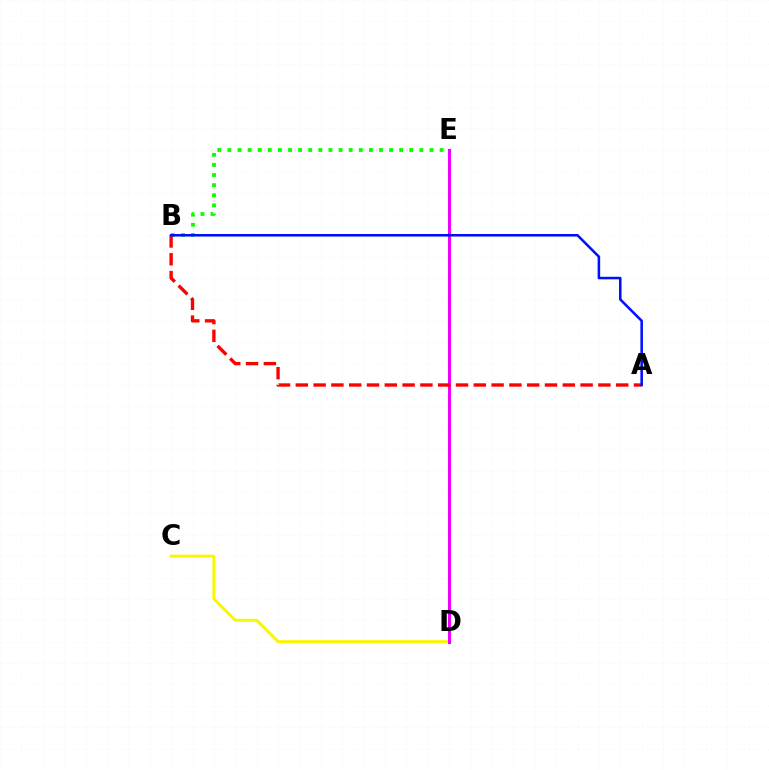{('C', 'D'): [{'color': '#fcf500', 'line_style': 'solid', 'thickness': 2.12}], ('B', 'E'): [{'color': '#08ff00', 'line_style': 'dotted', 'thickness': 2.75}], ('D', 'E'): [{'color': '#00fff6', 'line_style': 'solid', 'thickness': 2.19}, {'color': '#ee00ff', 'line_style': 'solid', 'thickness': 2.19}], ('A', 'B'): [{'color': '#ff0000', 'line_style': 'dashed', 'thickness': 2.42}, {'color': '#0010ff', 'line_style': 'solid', 'thickness': 1.83}]}